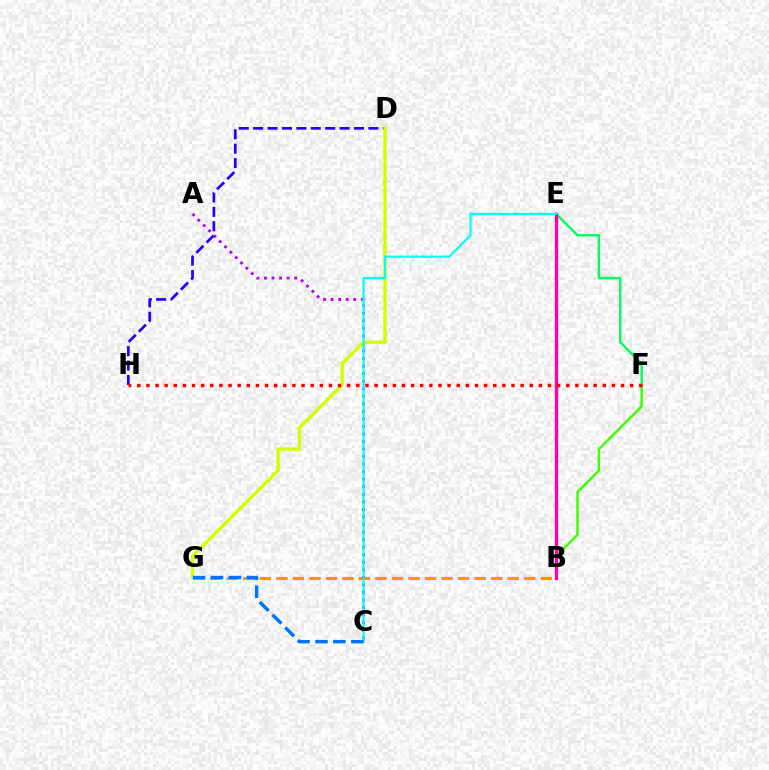{('E', 'F'): [{'color': '#00ff5c', 'line_style': 'solid', 'thickness': 1.74}], ('B', 'G'): [{'color': '#ff9400', 'line_style': 'dashed', 'thickness': 2.24}], ('B', 'F'): [{'color': '#3dff00', 'line_style': 'solid', 'thickness': 1.75}], ('A', 'C'): [{'color': '#b900ff', 'line_style': 'dotted', 'thickness': 2.05}], ('D', 'H'): [{'color': '#2500ff', 'line_style': 'dashed', 'thickness': 1.96}], ('B', 'E'): [{'color': '#ff00ac', 'line_style': 'solid', 'thickness': 2.41}], ('D', 'G'): [{'color': '#d1ff00', 'line_style': 'solid', 'thickness': 2.39}], ('F', 'H'): [{'color': '#ff0000', 'line_style': 'dotted', 'thickness': 2.48}], ('C', 'E'): [{'color': '#00fff6', 'line_style': 'solid', 'thickness': 1.57}], ('C', 'G'): [{'color': '#0074ff', 'line_style': 'dashed', 'thickness': 2.44}]}